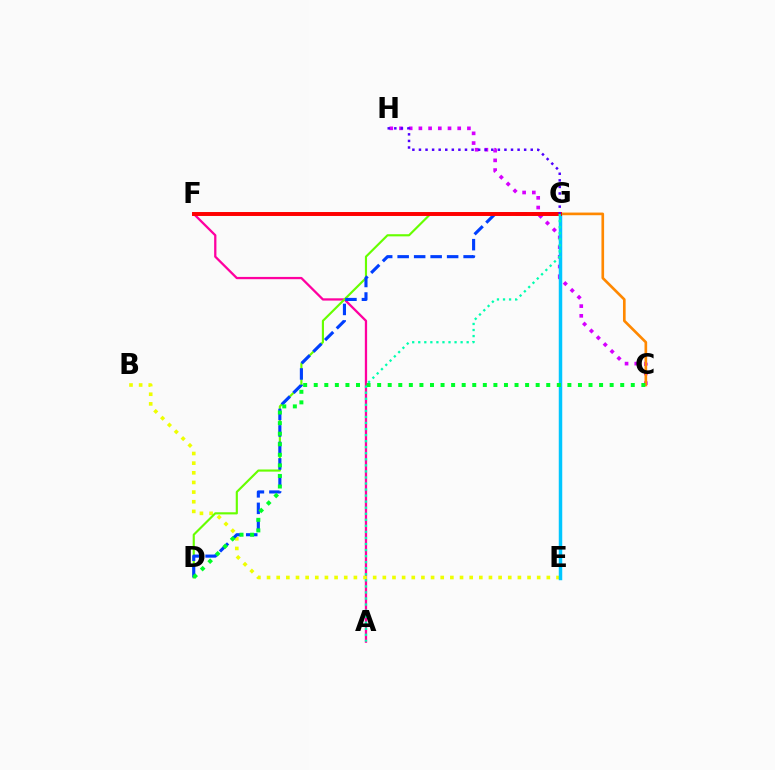{('C', 'H'): [{'color': '#d600ff', 'line_style': 'dotted', 'thickness': 2.64}], ('C', 'F'): [{'color': '#ff8800', 'line_style': 'solid', 'thickness': 1.91}], ('A', 'F'): [{'color': '#ff00a0', 'line_style': 'solid', 'thickness': 1.64}], ('B', 'E'): [{'color': '#eeff00', 'line_style': 'dotted', 'thickness': 2.62}], ('D', 'G'): [{'color': '#66ff00', 'line_style': 'solid', 'thickness': 1.54}, {'color': '#003fff', 'line_style': 'dashed', 'thickness': 2.24}], ('E', 'G'): [{'color': '#00c7ff', 'line_style': 'solid', 'thickness': 2.5}], ('C', 'D'): [{'color': '#00ff27', 'line_style': 'dotted', 'thickness': 2.87}], ('F', 'G'): [{'color': '#ff0000', 'line_style': 'solid', 'thickness': 2.84}], ('A', 'G'): [{'color': '#00ffaf', 'line_style': 'dotted', 'thickness': 1.64}], ('G', 'H'): [{'color': '#4f00ff', 'line_style': 'dotted', 'thickness': 1.79}]}